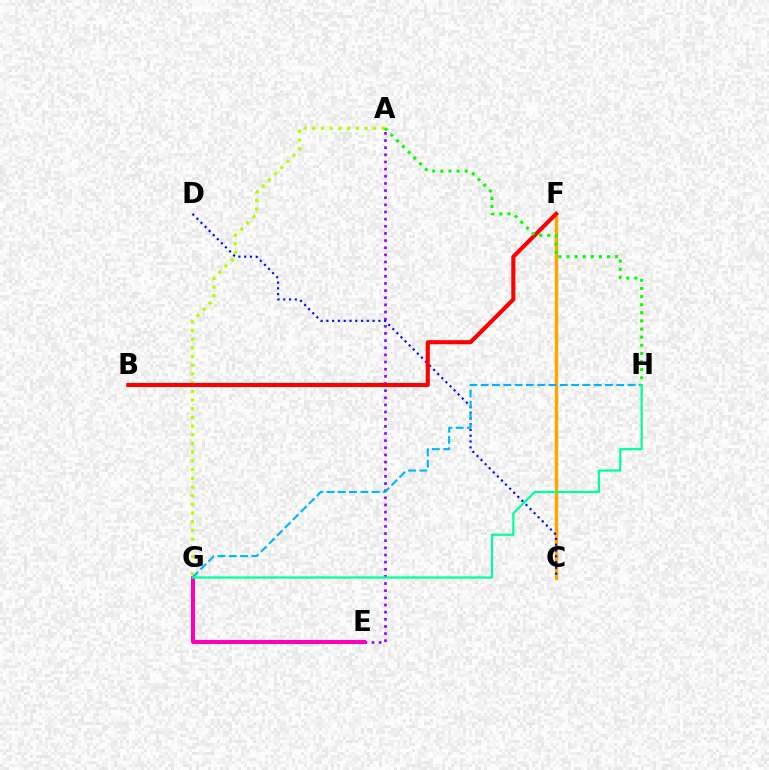{('A', 'E'): [{'color': '#9b00ff', 'line_style': 'dotted', 'thickness': 1.94}], ('C', 'F'): [{'color': '#ffa500', 'line_style': 'solid', 'thickness': 2.46}], ('C', 'D'): [{'color': '#0010ff', 'line_style': 'dotted', 'thickness': 1.57}], ('A', 'G'): [{'color': '#b3ff00', 'line_style': 'dotted', 'thickness': 2.36}], ('E', 'G'): [{'color': '#ff00bd', 'line_style': 'solid', 'thickness': 2.9}], ('G', 'H'): [{'color': '#00b5ff', 'line_style': 'dashed', 'thickness': 1.54}, {'color': '#00ff9d', 'line_style': 'solid', 'thickness': 1.59}], ('B', 'F'): [{'color': '#ff0000', 'line_style': 'solid', 'thickness': 2.95}], ('A', 'H'): [{'color': '#08ff00', 'line_style': 'dotted', 'thickness': 2.2}]}